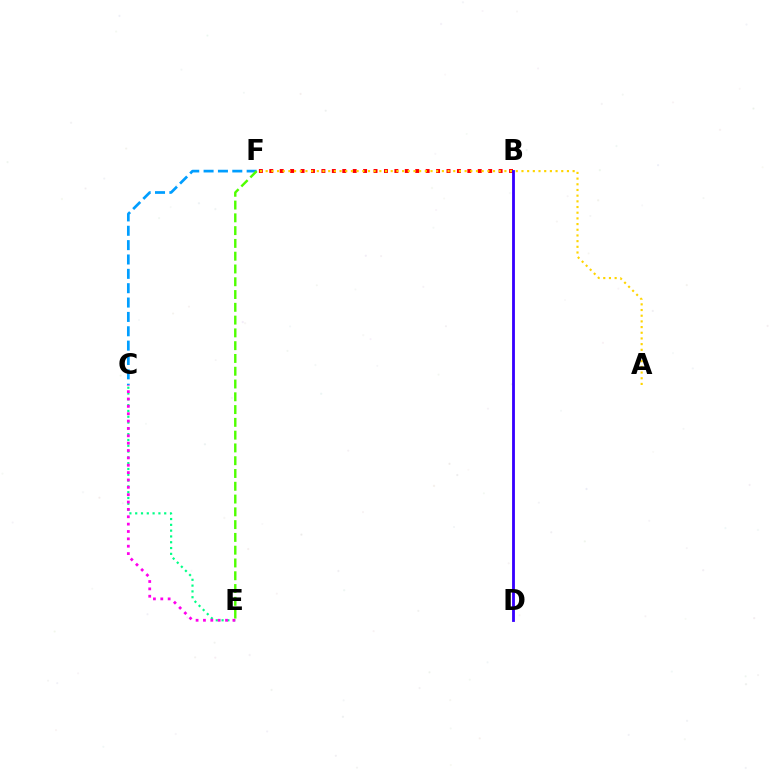{('C', 'E'): [{'color': '#00ff86', 'line_style': 'dotted', 'thickness': 1.58}, {'color': '#ff00ed', 'line_style': 'dotted', 'thickness': 2.0}], ('B', 'F'): [{'color': '#ff0000', 'line_style': 'dotted', 'thickness': 2.83}], ('A', 'F'): [{'color': '#ffd500', 'line_style': 'dotted', 'thickness': 1.54}], ('C', 'F'): [{'color': '#009eff', 'line_style': 'dashed', 'thickness': 1.95}], ('B', 'D'): [{'color': '#3700ff', 'line_style': 'solid', 'thickness': 2.03}], ('E', 'F'): [{'color': '#4fff00', 'line_style': 'dashed', 'thickness': 1.74}]}